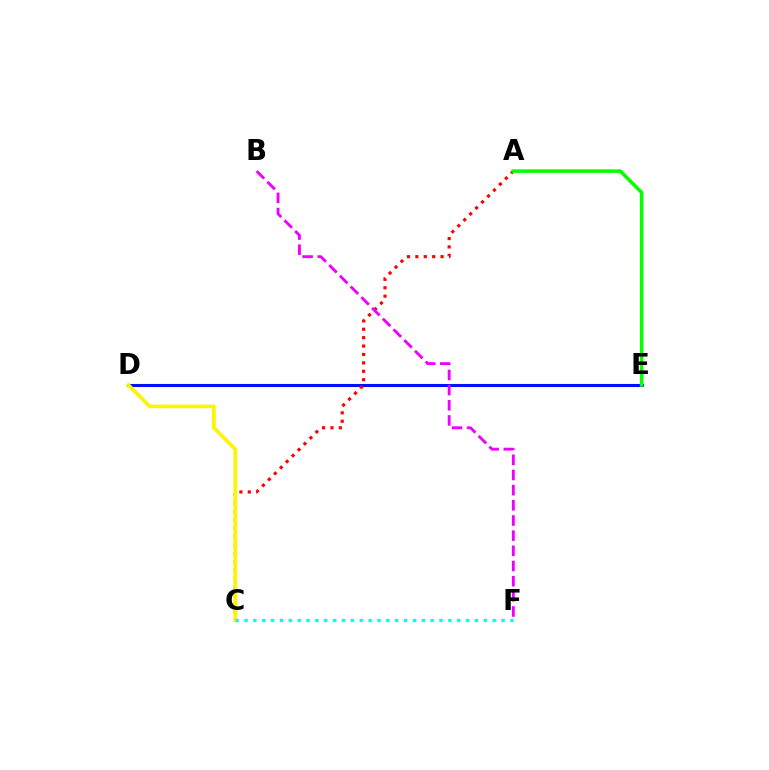{('D', 'E'): [{'color': '#0010ff', 'line_style': 'solid', 'thickness': 2.21}], ('A', 'C'): [{'color': '#ff0000', 'line_style': 'dotted', 'thickness': 2.28}], ('C', 'D'): [{'color': '#fcf500', 'line_style': 'solid', 'thickness': 2.65}], ('C', 'F'): [{'color': '#00fff6', 'line_style': 'dotted', 'thickness': 2.41}], ('B', 'F'): [{'color': '#ee00ff', 'line_style': 'dashed', 'thickness': 2.06}], ('A', 'E'): [{'color': '#08ff00', 'line_style': 'solid', 'thickness': 2.56}]}